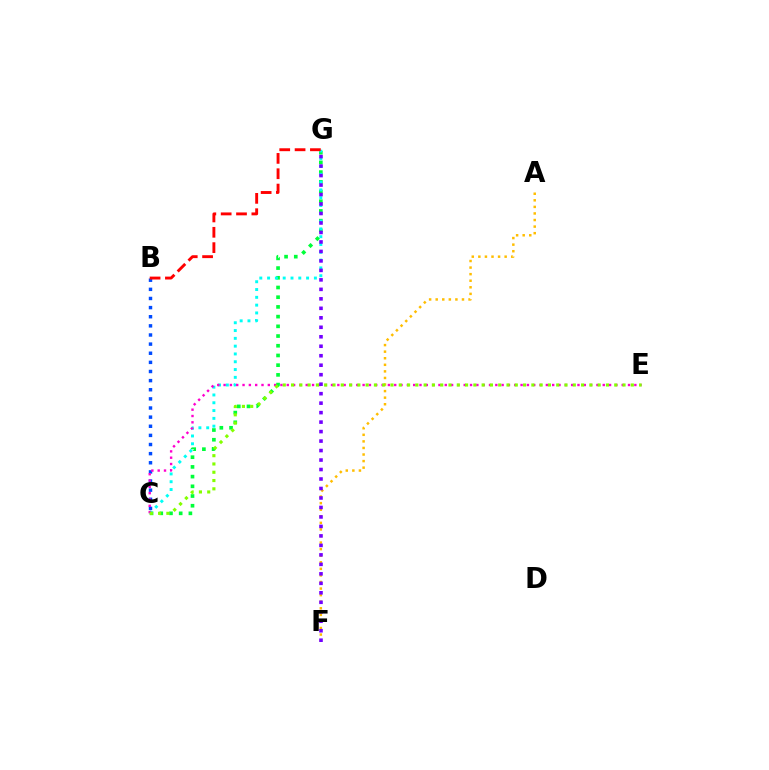{('A', 'F'): [{'color': '#ffbd00', 'line_style': 'dotted', 'thickness': 1.79}], ('B', 'C'): [{'color': '#004bff', 'line_style': 'dotted', 'thickness': 2.48}], ('C', 'G'): [{'color': '#00ff39', 'line_style': 'dotted', 'thickness': 2.64}, {'color': '#00fff6', 'line_style': 'dotted', 'thickness': 2.12}], ('C', 'E'): [{'color': '#ff00cf', 'line_style': 'dotted', 'thickness': 1.72}, {'color': '#84ff00', 'line_style': 'dotted', 'thickness': 2.25}], ('B', 'G'): [{'color': '#ff0000', 'line_style': 'dashed', 'thickness': 2.08}], ('F', 'G'): [{'color': '#7200ff', 'line_style': 'dotted', 'thickness': 2.58}]}